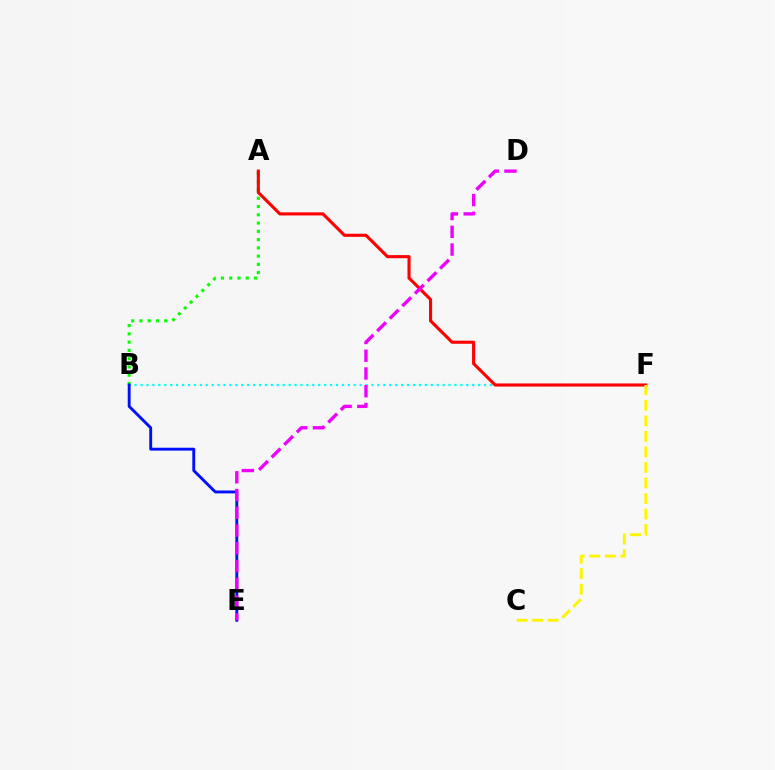{('A', 'B'): [{'color': '#08ff00', 'line_style': 'dotted', 'thickness': 2.24}], ('B', 'F'): [{'color': '#00fff6', 'line_style': 'dotted', 'thickness': 1.61}], ('B', 'E'): [{'color': '#0010ff', 'line_style': 'solid', 'thickness': 2.08}], ('A', 'F'): [{'color': '#ff0000', 'line_style': 'solid', 'thickness': 2.24}], ('C', 'F'): [{'color': '#fcf500', 'line_style': 'dashed', 'thickness': 2.11}], ('D', 'E'): [{'color': '#ee00ff', 'line_style': 'dashed', 'thickness': 2.41}]}